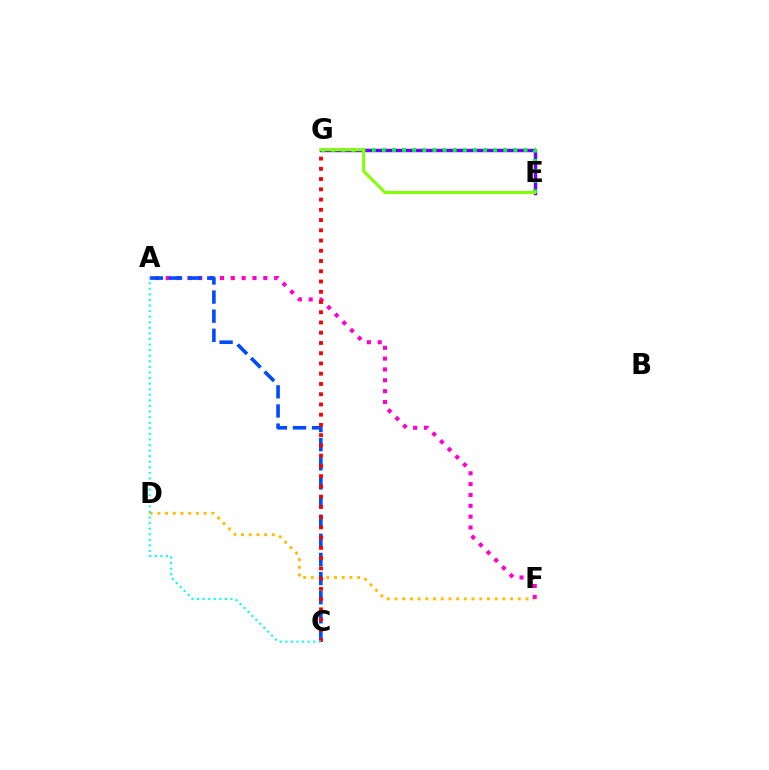{('D', 'F'): [{'color': '#ffbd00', 'line_style': 'dotted', 'thickness': 2.09}], ('A', 'F'): [{'color': '#ff00cf', 'line_style': 'dotted', 'thickness': 2.95}], ('E', 'G'): [{'color': '#7200ff', 'line_style': 'solid', 'thickness': 2.47}, {'color': '#00ff39', 'line_style': 'dotted', 'thickness': 2.75}, {'color': '#84ff00', 'line_style': 'solid', 'thickness': 2.16}], ('A', 'C'): [{'color': '#004bff', 'line_style': 'dashed', 'thickness': 2.6}, {'color': '#00fff6', 'line_style': 'dotted', 'thickness': 1.52}], ('C', 'G'): [{'color': '#ff0000', 'line_style': 'dotted', 'thickness': 2.78}]}